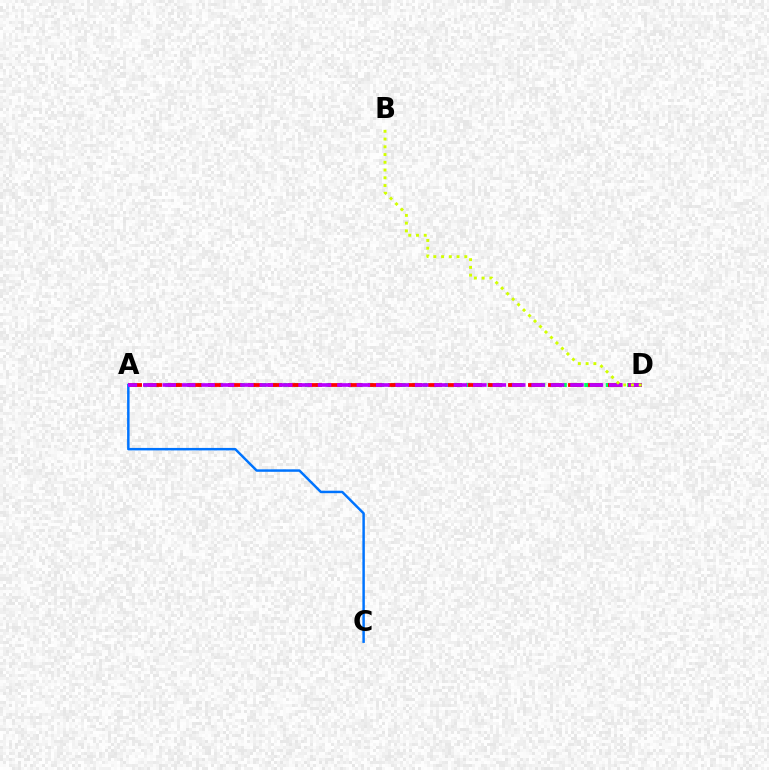{('A', 'D'): [{'color': '#00ff5c', 'line_style': 'dotted', 'thickness': 2.92}, {'color': '#ff0000', 'line_style': 'dashed', 'thickness': 2.72}, {'color': '#b900ff', 'line_style': 'dashed', 'thickness': 2.64}], ('A', 'C'): [{'color': '#0074ff', 'line_style': 'solid', 'thickness': 1.78}], ('B', 'D'): [{'color': '#d1ff00', 'line_style': 'dotted', 'thickness': 2.1}]}